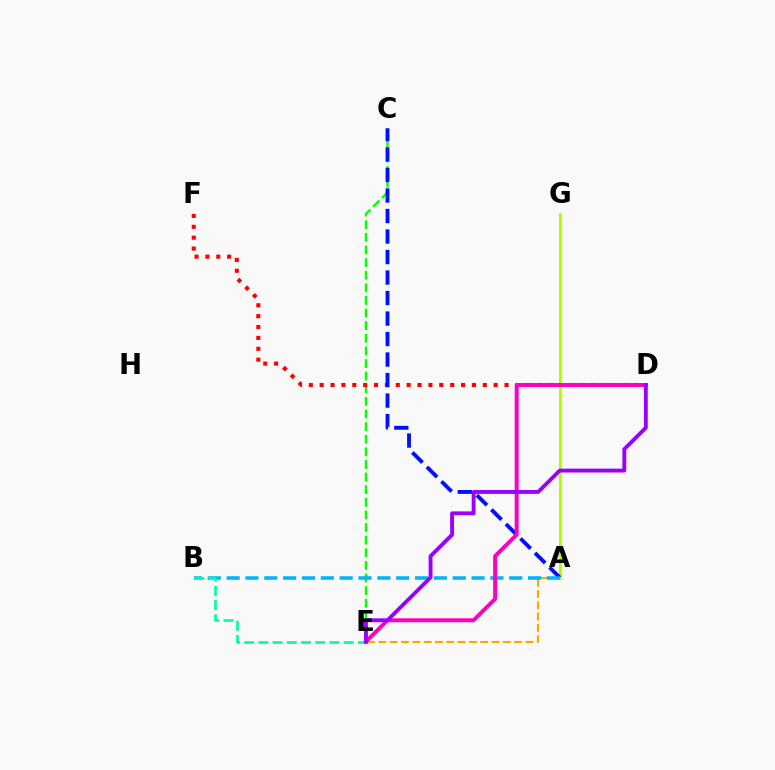{('A', 'E'): [{'color': '#ffa500', 'line_style': 'dashed', 'thickness': 1.54}], ('C', 'E'): [{'color': '#08ff00', 'line_style': 'dashed', 'thickness': 1.71}], ('D', 'F'): [{'color': '#ff0000', 'line_style': 'dotted', 'thickness': 2.95}], ('A', 'G'): [{'color': '#b3ff00', 'line_style': 'solid', 'thickness': 2.22}], ('A', 'C'): [{'color': '#0010ff', 'line_style': 'dashed', 'thickness': 2.79}], ('A', 'B'): [{'color': '#00b5ff', 'line_style': 'dashed', 'thickness': 2.56}], ('B', 'E'): [{'color': '#00ff9d', 'line_style': 'dashed', 'thickness': 1.93}], ('D', 'E'): [{'color': '#ff00bd', 'line_style': 'solid', 'thickness': 2.85}, {'color': '#9b00ff', 'line_style': 'solid', 'thickness': 2.79}]}